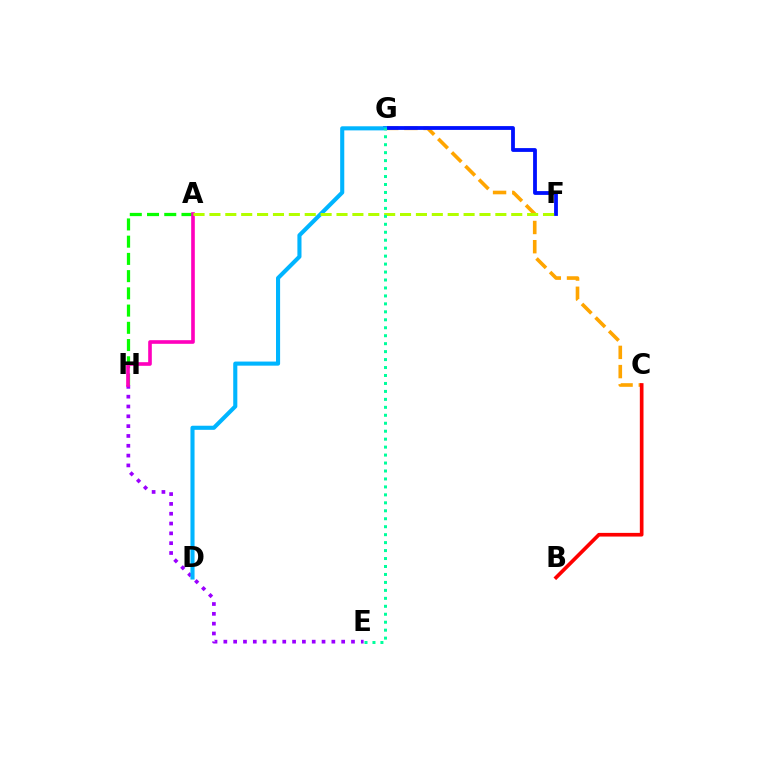{('A', 'H'): [{'color': '#08ff00', 'line_style': 'dashed', 'thickness': 2.34}, {'color': '#ff00bd', 'line_style': 'solid', 'thickness': 2.62}], ('E', 'H'): [{'color': '#9b00ff', 'line_style': 'dotted', 'thickness': 2.67}], ('C', 'G'): [{'color': '#ffa500', 'line_style': 'dashed', 'thickness': 2.61}], ('F', 'G'): [{'color': '#0010ff', 'line_style': 'solid', 'thickness': 2.74}], ('D', 'G'): [{'color': '#00b5ff', 'line_style': 'solid', 'thickness': 2.95}], ('A', 'F'): [{'color': '#b3ff00', 'line_style': 'dashed', 'thickness': 2.16}], ('B', 'C'): [{'color': '#ff0000', 'line_style': 'solid', 'thickness': 2.64}], ('E', 'G'): [{'color': '#00ff9d', 'line_style': 'dotted', 'thickness': 2.16}]}